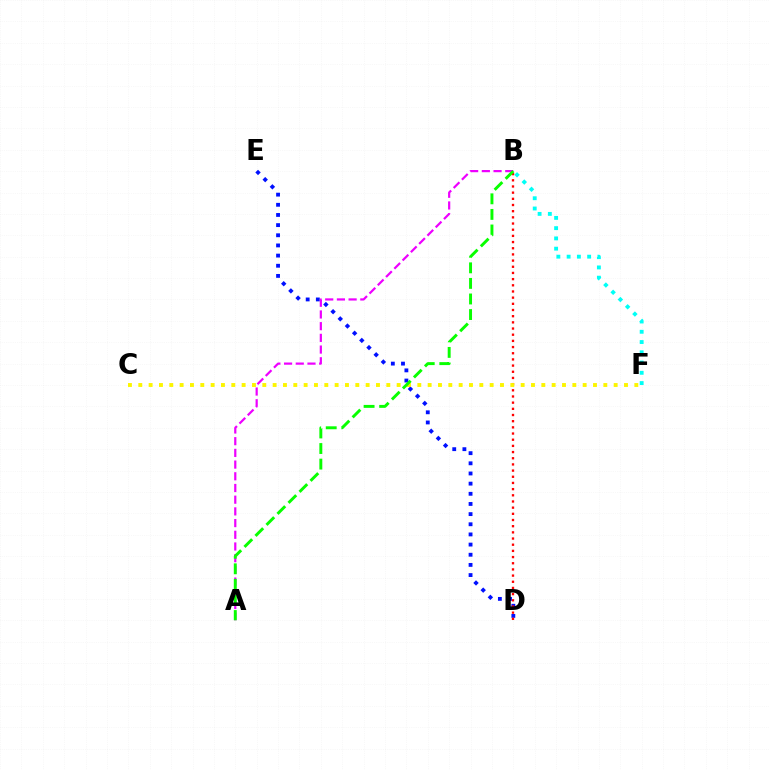{('B', 'F'): [{'color': '#00fff6', 'line_style': 'dotted', 'thickness': 2.79}], ('D', 'E'): [{'color': '#0010ff', 'line_style': 'dotted', 'thickness': 2.76}], ('B', 'D'): [{'color': '#ff0000', 'line_style': 'dotted', 'thickness': 1.68}], ('C', 'F'): [{'color': '#fcf500', 'line_style': 'dotted', 'thickness': 2.81}], ('A', 'B'): [{'color': '#ee00ff', 'line_style': 'dashed', 'thickness': 1.59}, {'color': '#08ff00', 'line_style': 'dashed', 'thickness': 2.12}]}